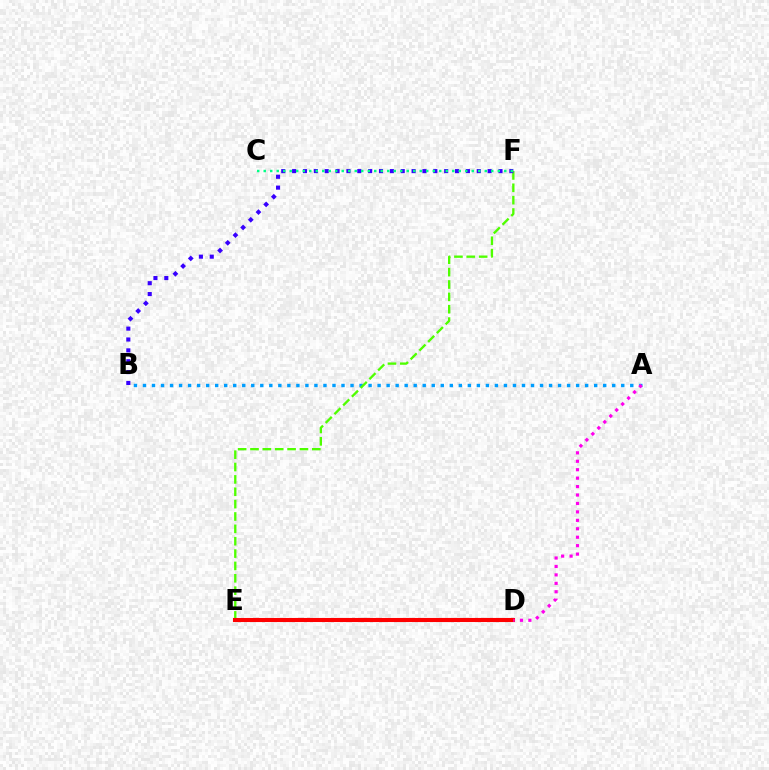{('D', 'E'): [{'color': '#ffd500', 'line_style': 'dashed', 'thickness': 2.0}, {'color': '#ff0000', 'line_style': 'solid', 'thickness': 2.93}], ('A', 'B'): [{'color': '#009eff', 'line_style': 'dotted', 'thickness': 2.45}], ('E', 'F'): [{'color': '#4fff00', 'line_style': 'dashed', 'thickness': 1.68}], ('B', 'F'): [{'color': '#3700ff', 'line_style': 'dotted', 'thickness': 2.95}], ('A', 'D'): [{'color': '#ff00ed', 'line_style': 'dotted', 'thickness': 2.29}], ('C', 'F'): [{'color': '#00ff86', 'line_style': 'dotted', 'thickness': 1.77}]}